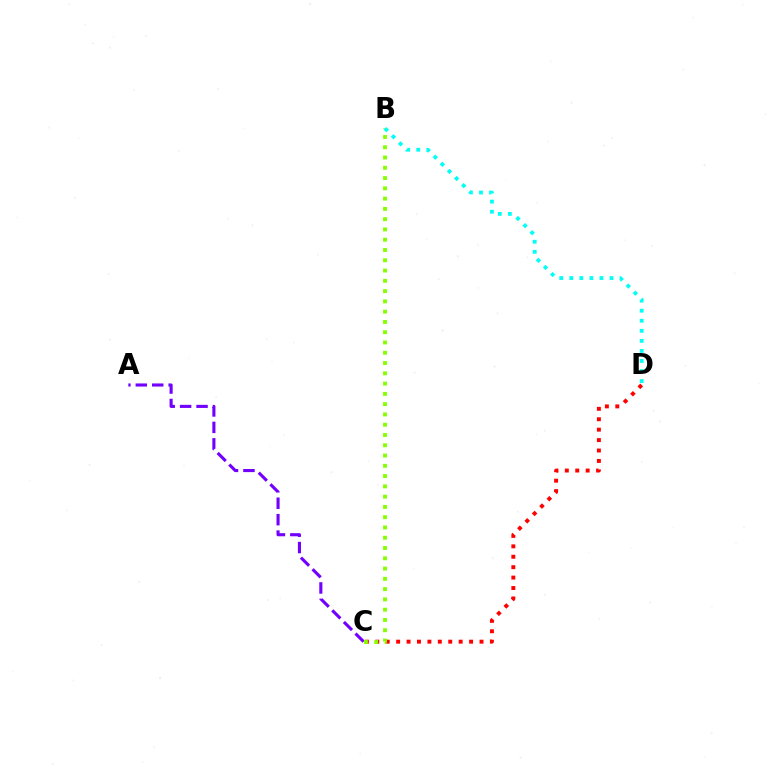{('C', 'D'): [{'color': '#ff0000', 'line_style': 'dotted', 'thickness': 2.83}], ('A', 'C'): [{'color': '#7200ff', 'line_style': 'dashed', 'thickness': 2.23}], ('B', 'C'): [{'color': '#84ff00', 'line_style': 'dotted', 'thickness': 2.79}], ('B', 'D'): [{'color': '#00fff6', 'line_style': 'dotted', 'thickness': 2.73}]}